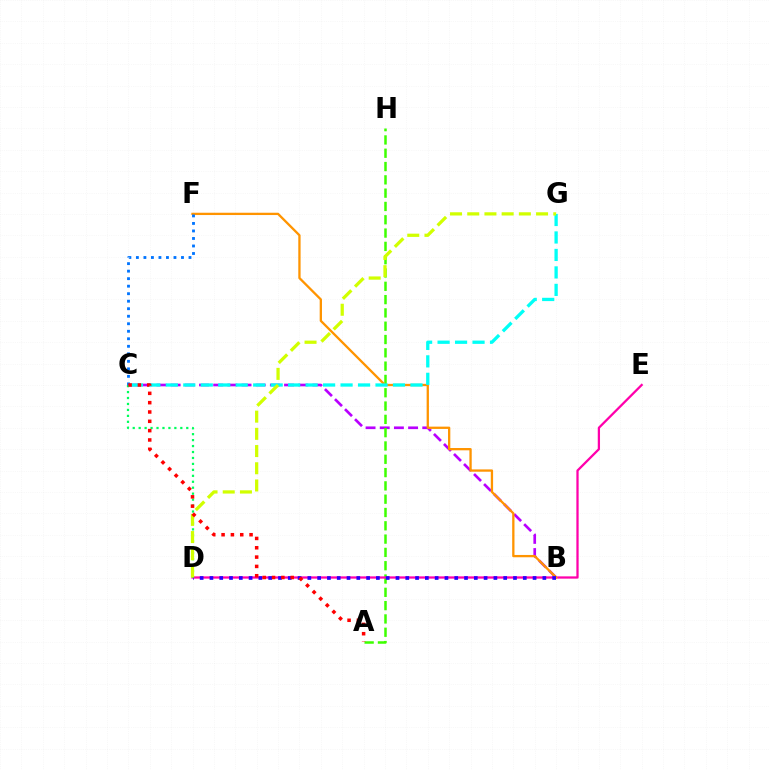{('B', 'C'): [{'color': '#b900ff', 'line_style': 'dashed', 'thickness': 1.93}], ('A', 'H'): [{'color': '#3dff00', 'line_style': 'dashed', 'thickness': 1.81}], ('D', 'E'): [{'color': '#ff00ac', 'line_style': 'solid', 'thickness': 1.63}], ('C', 'D'): [{'color': '#00ff5c', 'line_style': 'dotted', 'thickness': 1.62}], ('B', 'F'): [{'color': '#ff9400', 'line_style': 'solid', 'thickness': 1.66}], ('C', 'G'): [{'color': '#00fff6', 'line_style': 'dashed', 'thickness': 2.37}], ('B', 'D'): [{'color': '#2500ff', 'line_style': 'dotted', 'thickness': 2.66}], ('C', 'F'): [{'color': '#0074ff', 'line_style': 'dotted', 'thickness': 2.04}], ('D', 'G'): [{'color': '#d1ff00', 'line_style': 'dashed', 'thickness': 2.34}], ('A', 'C'): [{'color': '#ff0000', 'line_style': 'dotted', 'thickness': 2.53}]}